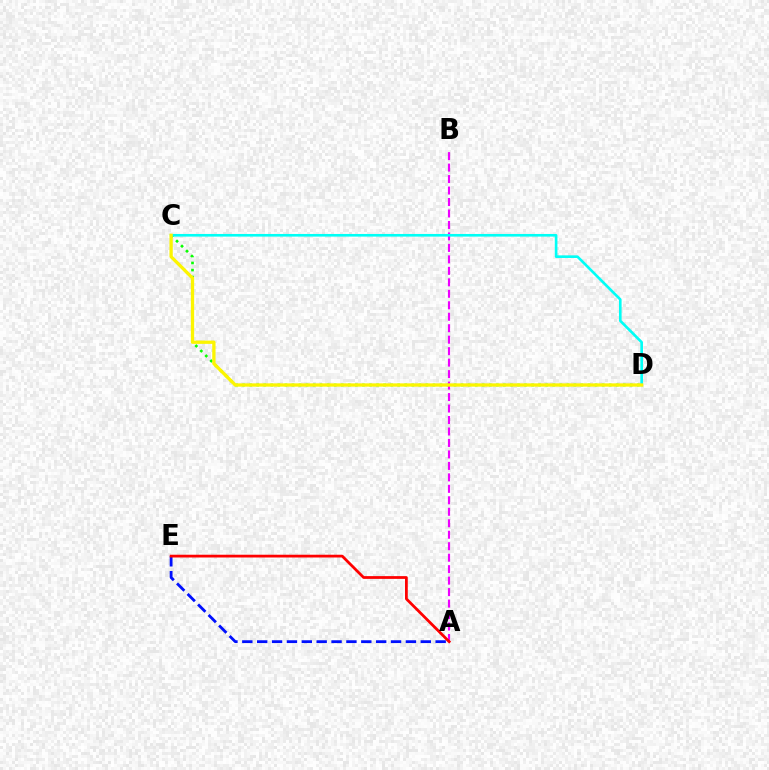{('C', 'D'): [{'color': '#08ff00', 'line_style': 'dotted', 'thickness': 1.92}, {'color': '#00fff6', 'line_style': 'solid', 'thickness': 1.9}, {'color': '#fcf500', 'line_style': 'solid', 'thickness': 2.37}], ('A', 'B'): [{'color': '#ee00ff', 'line_style': 'dashed', 'thickness': 1.56}], ('A', 'E'): [{'color': '#0010ff', 'line_style': 'dashed', 'thickness': 2.02}, {'color': '#ff0000', 'line_style': 'solid', 'thickness': 1.99}]}